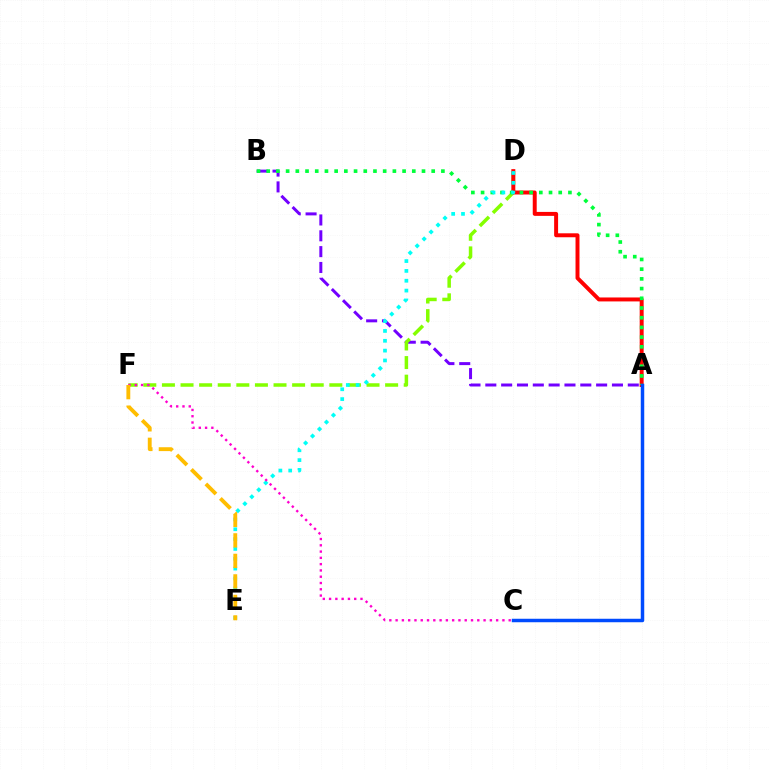{('A', 'B'): [{'color': '#7200ff', 'line_style': 'dashed', 'thickness': 2.15}, {'color': '#00ff39', 'line_style': 'dotted', 'thickness': 2.64}], ('D', 'F'): [{'color': '#84ff00', 'line_style': 'dashed', 'thickness': 2.53}], ('A', 'D'): [{'color': '#ff0000', 'line_style': 'solid', 'thickness': 2.85}], ('D', 'E'): [{'color': '#00fff6', 'line_style': 'dotted', 'thickness': 2.67}], ('A', 'C'): [{'color': '#004bff', 'line_style': 'solid', 'thickness': 2.5}], ('C', 'F'): [{'color': '#ff00cf', 'line_style': 'dotted', 'thickness': 1.71}], ('E', 'F'): [{'color': '#ffbd00', 'line_style': 'dashed', 'thickness': 2.79}]}